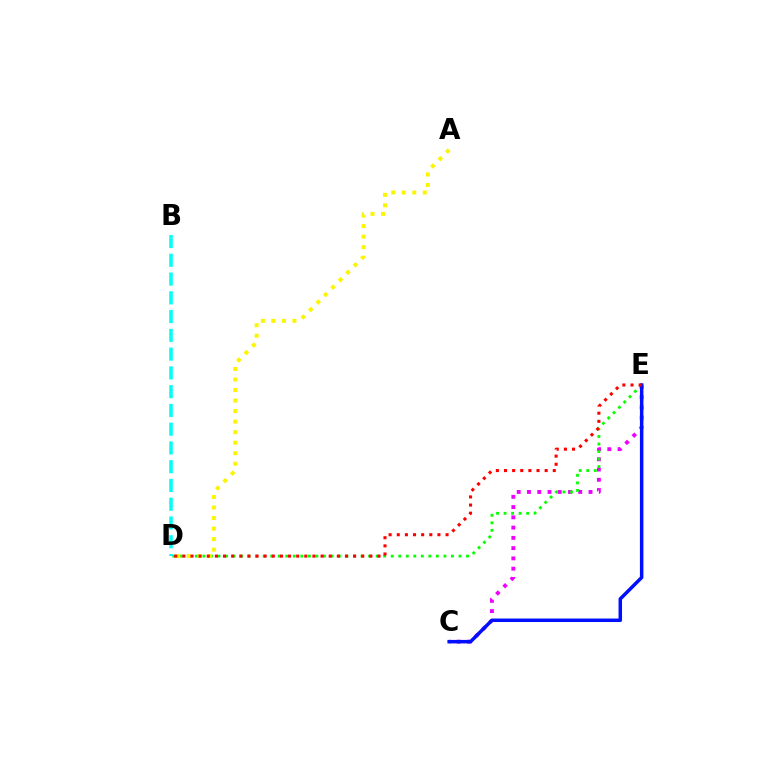{('C', 'E'): [{'color': '#ee00ff', 'line_style': 'dotted', 'thickness': 2.79}, {'color': '#0010ff', 'line_style': 'solid', 'thickness': 2.52}], ('D', 'E'): [{'color': '#08ff00', 'line_style': 'dotted', 'thickness': 2.05}, {'color': '#ff0000', 'line_style': 'dotted', 'thickness': 2.21}], ('A', 'D'): [{'color': '#fcf500', 'line_style': 'dotted', 'thickness': 2.86}], ('B', 'D'): [{'color': '#00fff6', 'line_style': 'dashed', 'thickness': 2.55}]}